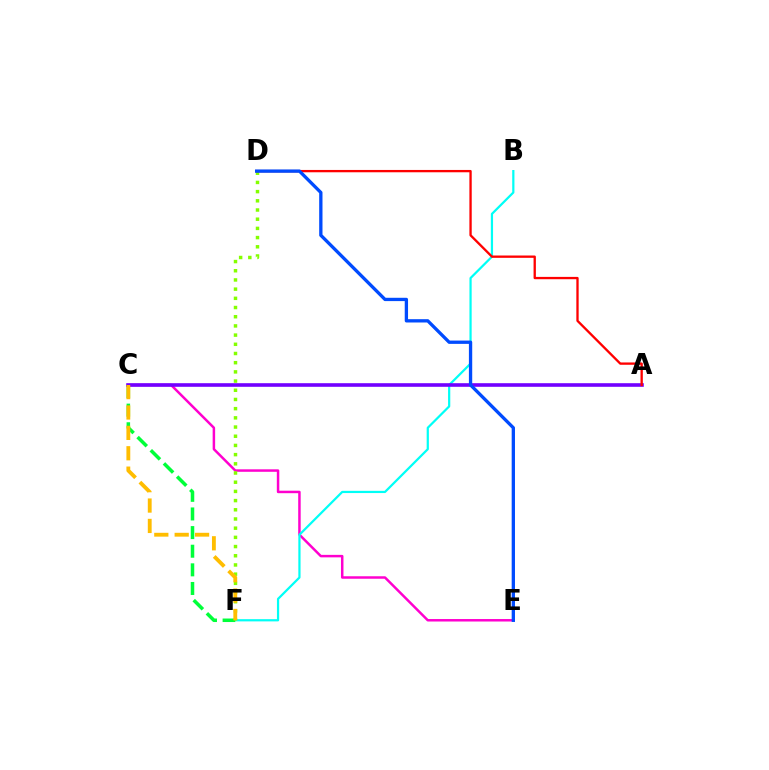{('C', 'E'): [{'color': '#ff00cf', 'line_style': 'solid', 'thickness': 1.79}], ('B', 'F'): [{'color': '#00fff6', 'line_style': 'solid', 'thickness': 1.6}], ('C', 'F'): [{'color': '#00ff39', 'line_style': 'dashed', 'thickness': 2.53}, {'color': '#ffbd00', 'line_style': 'dashed', 'thickness': 2.77}], ('D', 'F'): [{'color': '#84ff00', 'line_style': 'dotted', 'thickness': 2.5}], ('A', 'C'): [{'color': '#7200ff', 'line_style': 'solid', 'thickness': 2.6}], ('A', 'D'): [{'color': '#ff0000', 'line_style': 'solid', 'thickness': 1.67}], ('D', 'E'): [{'color': '#004bff', 'line_style': 'solid', 'thickness': 2.38}]}